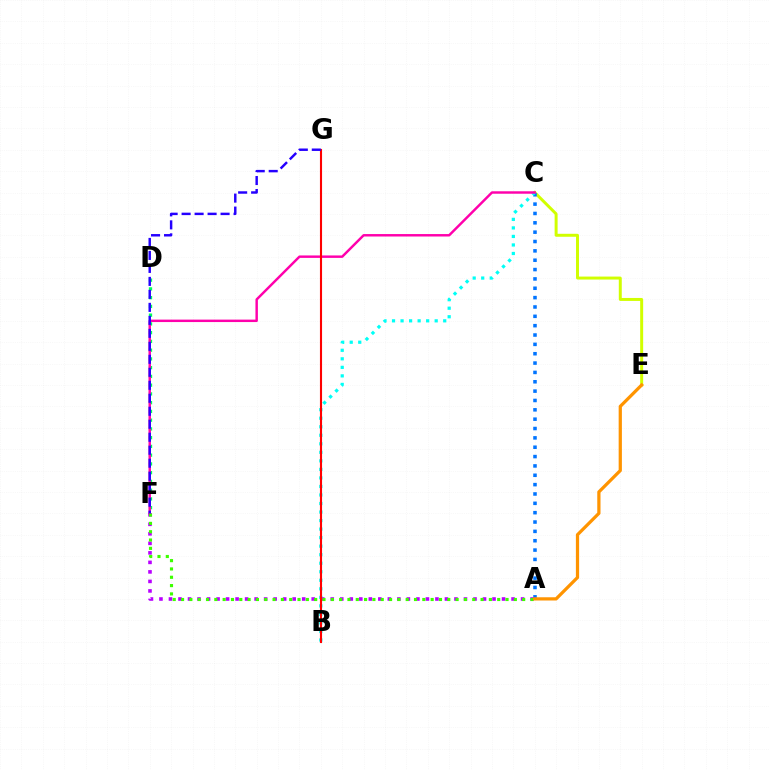{('C', 'E'): [{'color': '#d1ff00', 'line_style': 'solid', 'thickness': 2.14}], ('D', 'F'): [{'color': '#00ff5c', 'line_style': 'dotted', 'thickness': 2.38}], ('A', 'C'): [{'color': '#0074ff', 'line_style': 'dotted', 'thickness': 2.54}], ('B', 'C'): [{'color': '#00fff6', 'line_style': 'dotted', 'thickness': 2.32}], ('A', 'F'): [{'color': '#b900ff', 'line_style': 'dotted', 'thickness': 2.59}, {'color': '#3dff00', 'line_style': 'dotted', 'thickness': 2.26}], ('C', 'F'): [{'color': '#ff00ac', 'line_style': 'solid', 'thickness': 1.76}], ('B', 'G'): [{'color': '#ff0000', 'line_style': 'solid', 'thickness': 1.52}], ('A', 'E'): [{'color': '#ff9400', 'line_style': 'solid', 'thickness': 2.33}], ('F', 'G'): [{'color': '#2500ff', 'line_style': 'dashed', 'thickness': 1.76}]}